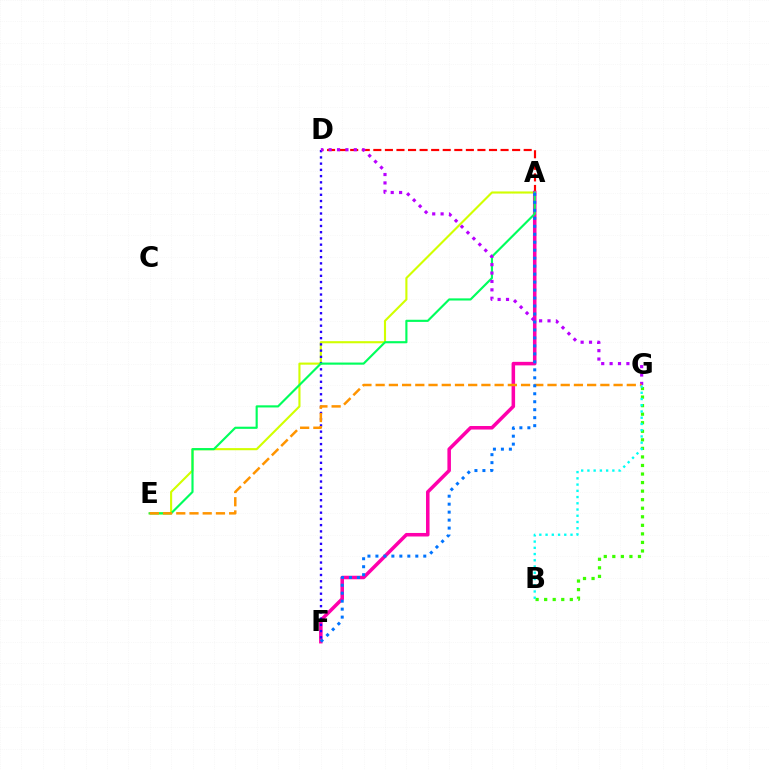{('A', 'D'): [{'color': '#ff0000', 'line_style': 'dashed', 'thickness': 1.57}], ('B', 'G'): [{'color': '#3dff00', 'line_style': 'dotted', 'thickness': 2.32}, {'color': '#00fff6', 'line_style': 'dotted', 'thickness': 1.69}], ('A', 'E'): [{'color': '#d1ff00', 'line_style': 'solid', 'thickness': 1.52}, {'color': '#00ff5c', 'line_style': 'solid', 'thickness': 1.55}], ('A', 'F'): [{'color': '#ff00ac', 'line_style': 'solid', 'thickness': 2.54}, {'color': '#0074ff', 'line_style': 'dotted', 'thickness': 2.17}], ('D', 'F'): [{'color': '#2500ff', 'line_style': 'dotted', 'thickness': 1.69}], ('D', 'G'): [{'color': '#b900ff', 'line_style': 'dotted', 'thickness': 2.28}], ('E', 'G'): [{'color': '#ff9400', 'line_style': 'dashed', 'thickness': 1.8}]}